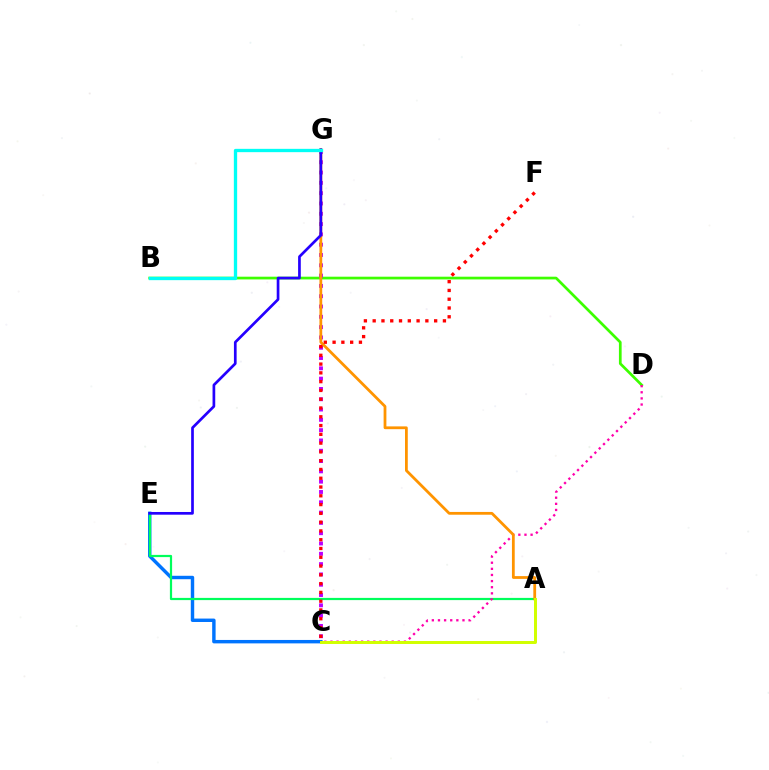{('B', 'D'): [{'color': '#3dff00', 'line_style': 'solid', 'thickness': 1.95}], ('C', 'E'): [{'color': '#0074ff', 'line_style': 'solid', 'thickness': 2.47}], ('A', 'E'): [{'color': '#00ff5c', 'line_style': 'solid', 'thickness': 1.59}], ('C', 'G'): [{'color': '#b900ff', 'line_style': 'dotted', 'thickness': 2.8}], ('C', 'D'): [{'color': '#ff00ac', 'line_style': 'dotted', 'thickness': 1.66}], ('A', 'G'): [{'color': '#ff9400', 'line_style': 'solid', 'thickness': 2.0}], ('C', 'F'): [{'color': '#ff0000', 'line_style': 'dotted', 'thickness': 2.39}], ('E', 'G'): [{'color': '#2500ff', 'line_style': 'solid', 'thickness': 1.94}], ('B', 'G'): [{'color': '#00fff6', 'line_style': 'solid', 'thickness': 2.39}], ('A', 'C'): [{'color': '#d1ff00', 'line_style': 'solid', 'thickness': 2.14}]}